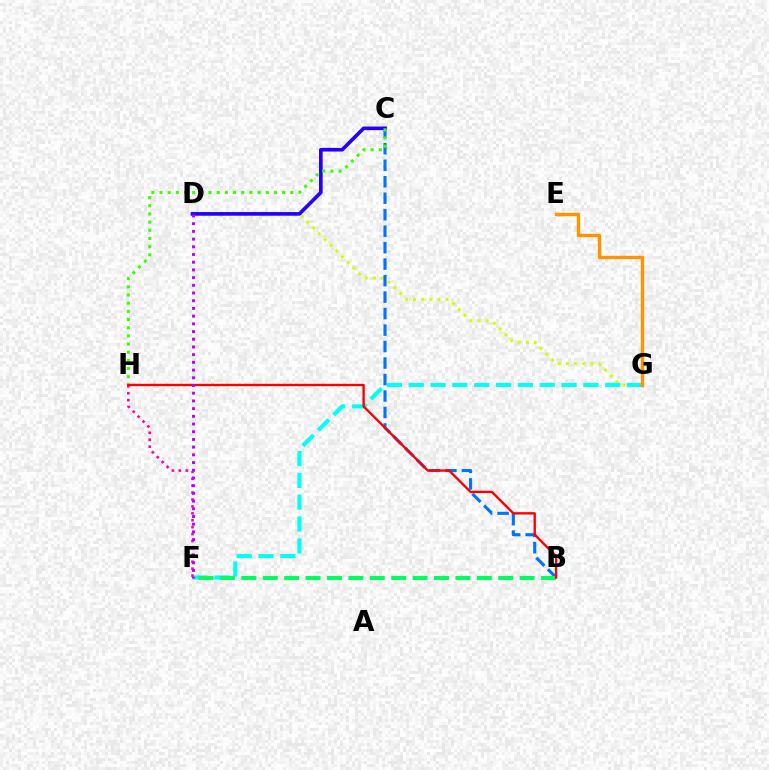{('D', 'G'): [{'color': '#d1ff00', 'line_style': 'dotted', 'thickness': 2.22}], ('F', 'G'): [{'color': '#00fff6', 'line_style': 'dashed', 'thickness': 2.97}], ('B', 'C'): [{'color': '#0074ff', 'line_style': 'dashed', 'thickness': 2.24}], ('C', 'D'): [{'color': '#2500ff', 'line_style': 'solid', 'thickness': 2.63}], ('B', 'F'): [{'color': '#00ff5c', 'line_style': 'dashed', 'thickness': 2.91}], ('E', 'G'): [{'color': '#ff9400', 'line_style': 'solid', 'thickness': 2.44}], ('C', 'H'): [{'color': '#3dff00', 'line_style': 'dotted', 'thickness': 2.22}], ('F', 'H'): [{'color': '#ff00ac', 'line_style': 'dotted', 'thickness': 1.88}], ('B', 'H'): [{'color': '#ff0000', 'line_style': 'solid', 'thickness': 1.7}], ('D', 'F'): [{'color': '#b900ff', 'line_style': 'dotted', 'thickness': 2.09}]}